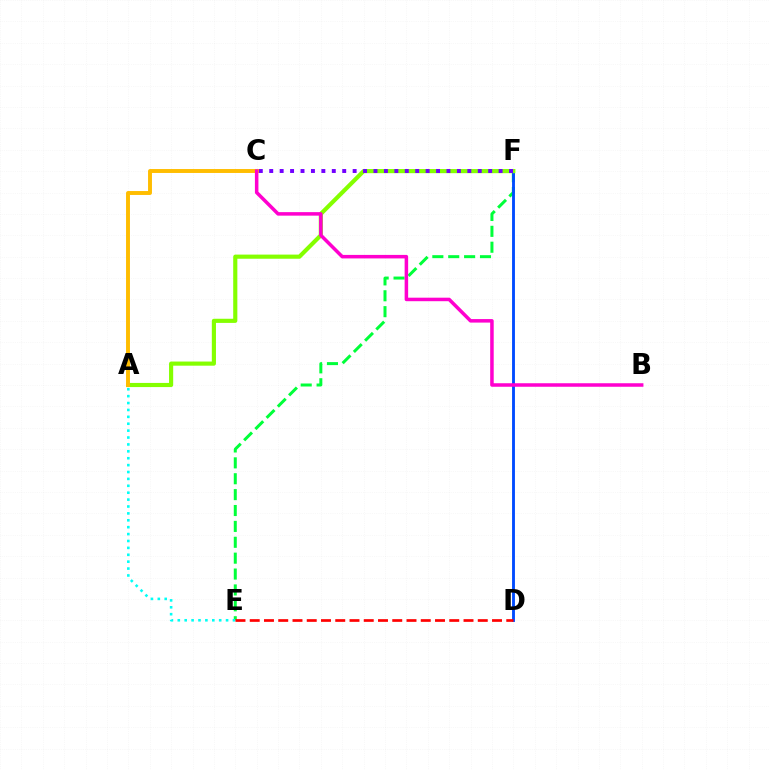{('E', 'F'): [{'color': '#00ff39', 'line_style': 'dashed', 'thickness': 2.16}], ('D', 'F'): [{'color': '#004bff', 'line_style': 'solid', 'thickness': 2.07}], ('A', 'F'): [{'color': '#84ff00', 'line_style': 'solid', 'thickness': 2.98}], ('A', 'E'): [{'color': '#00fff6', 'line_style': 'dotted', 'thickness': 1.87}], ('D', 'E'): [{'color': '#ff0000', 'line_style': 'dashed', 'thickness': 1.94}], ('C', 'F'): [{'color': '#7200ff', 'line_style': 'dotted', 'thickness': 2.83}], ('A', 'C'): [{'color': '#ffbd00', 'line_style': 'solid', 'thickness': 2.82}], ('B', 'C'): [{'color': '#ff00cf', 'line_style': 'solid', 'thickness': 2.53}]}